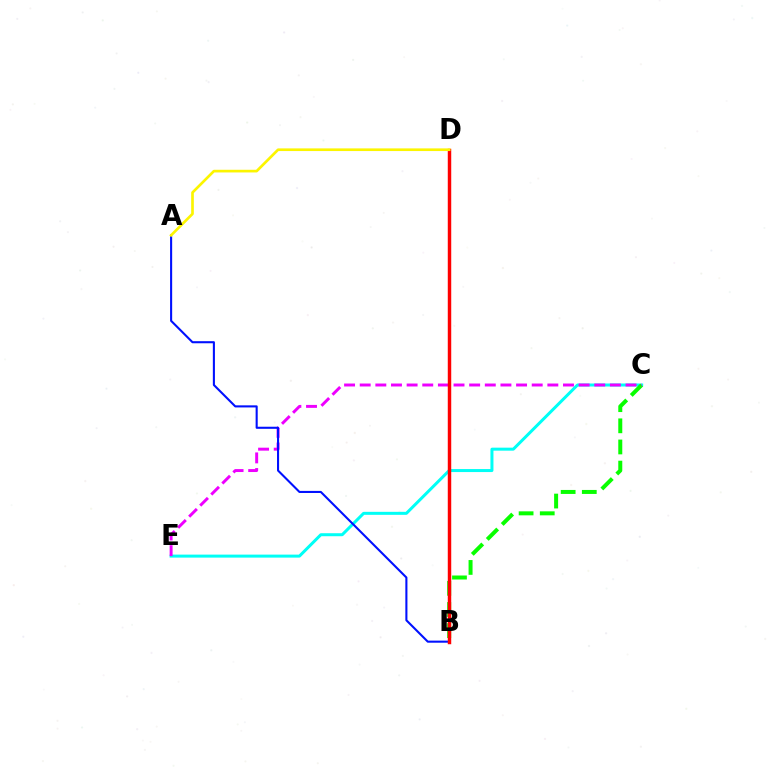{('C', 'E'): [{'color': '#00fff6', 'line_style': 'solid', 'thickness': 2.16}, {'color': '#ee00ff', 'line_style': 'dashed', 'thickness': 2.12}], ('B', 'C'): [{'color': '#08ff00', 'line_style': 'dashed', 'thickness': 2.87}], ('A', 'B'): [{'color': '#0010ff', 'line_style': 'solid', 'thickness': 1.5}], ('B', 'D'): [{'color': '#ff0000', 'line_style': 'solid', 'thickness': 2.49}], ('A', 'D'): [{'color': '#fcf500', 'line_style': 'solid', 'thickness': 1.92}]}